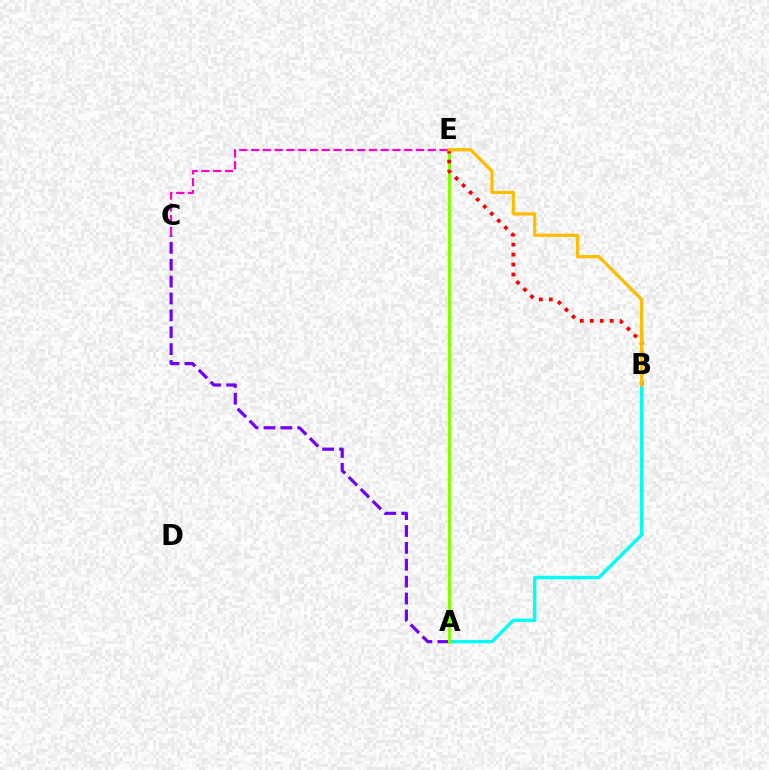{('A', 'B'): [{'color': '#00fff6', 'line_style': 'solid', 'thickness': 2.4}], ('A', 'E'): [{'color': '#004bff', 'line_style': 'dotted', 'thickness': 2.16}, {'color': '#00ff39', 'line_style': 'solid', 'thickness': 1.81}, {'color': '#84ff00', 'line_style': 'solid', 'thickness': 2.17}], ('A', 'C'): [{'color': '#7200ff', 'line_style': 'dashed', 'thickness': 2.29}], ('C', 'E'): [{'color': '#ff00cf', 'line_style': 'dashed', 'thickness': 1.6}], ('B', 'E'): [{'color': '#ff0000', 'line_style': 'dotted', 'thickness': 2.71}, {'color': '#ffbd00', 'line_style': 'solid', 'thickness': 2.33}]}